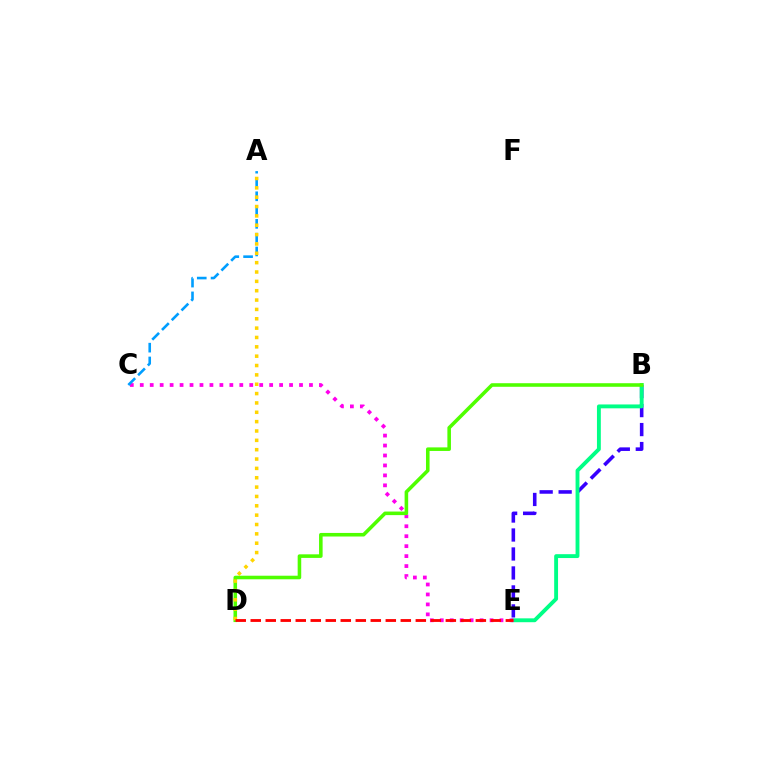{('B', 'E'): [{'color': '#3700ff', 'line_style': 'dashed', 'thickness': 2.58}, {'color': '#00ff86', 'line_style': 'solid', 'thickness': 2.79}], ('C', 'E'): [{'color': '#ff00ed', 'line_style': 'dotted', 'thickness': 2.7}], ('A', 'C'): [{'color': '#009eff', 'line_style': 'dashed', 'thickness': 1.87}], ('B', 'D'): [{'color': '#4fff00', 'line_style': 'solid', 'thickness': 2.57}], ('A', 'D'): [{'color': '#ffd500', 'line_style': 'dotted', 'thickness': 2.54}], ('D', 'E'): [{'color': '#ff0000', 'line_style': 'dashed', 'thickness': 2.04}]}